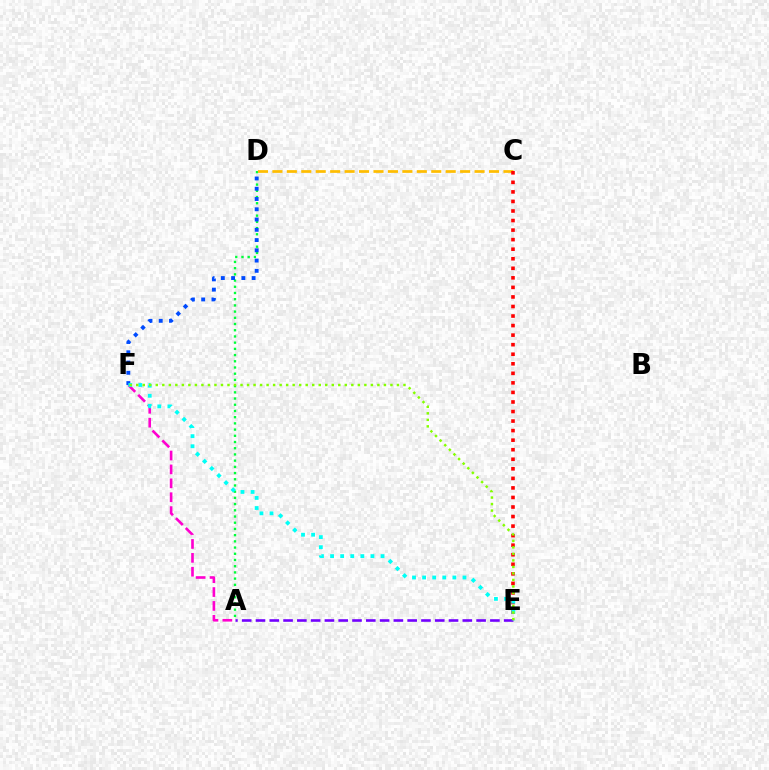{('A', 'D'): [{'color': '#00ff39', 'line_style': 'dotted', 'thickness': 1.69}], ('A', 'E'): [{'color': '#7200ff', 'line_style': 'dashed', 'thickness': 1.87}], ('D', 'F'): [{'color': '#004bff', 'line_style': 'dotted', 'thickness': 2.79}], ('C', 'D'): [{'color': '#ffbd00', 'line_style': 'dashed', 'thickness': 1.96}], ('C', 'E'): [{'color': '#ff0000', 'line_style': 'dotted', 'thickness': 2.59}], ('A', 'F'): [{'color': '#ff00cf', 'line_style': 'dashed', 'thickness': 1.89}], ('E', 'F'): [{'color': '#00fff6', 'line_style': 'dotted', 'thickness': 2.74}, {'color': '#84ff00', 'line_style': 'dotted', 'thickness': 1.77}]}